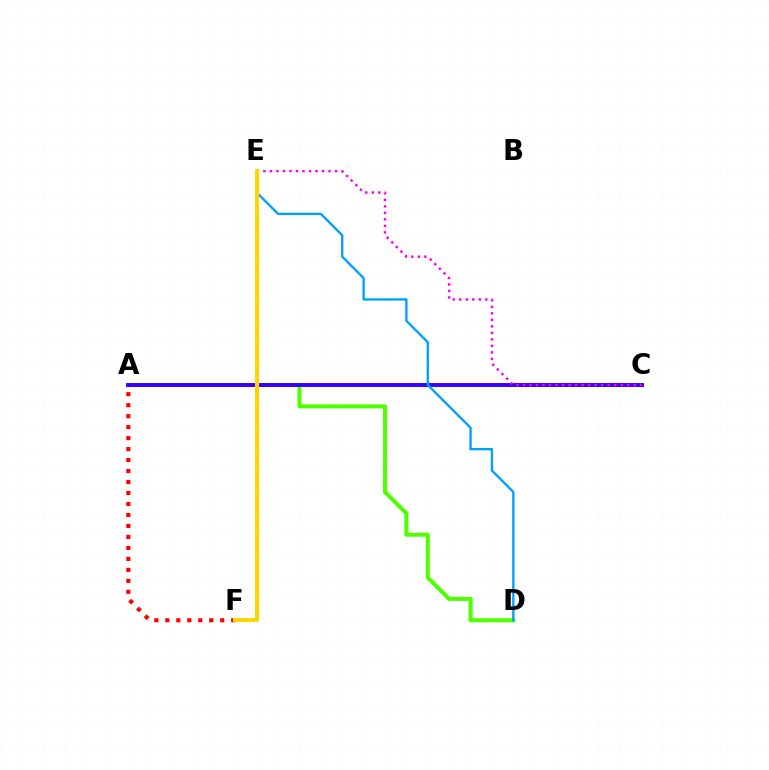{('A', 'F'): [{'color': '#ff0000', 'line_style': 'dotted', 'thickness': 2.98}], ('A', 'D'): [{'color': '#4fff00', 'line_style': 'solid', 'thickness': 2.92}], ('E', 'F'): [{'color': '#00ff86', 'line_style': 'dotted', 'thickness': 2.19}, {'color': '#ffd500', 'line_style': 'solid', 'thickness': 2.91}], ('A', 'C'): [{'color': '#3700ff', 'line_style': 'solid', 'thickness': 2.82}], ('D', 'E'): [{'color': '#009eff', 'line_style': 'solid', 'thickness': 1.67}], ('C', 'E'): [{'color': '#ff00ed', 'line_style': 'dotted', 'thickness': 1.77}]}